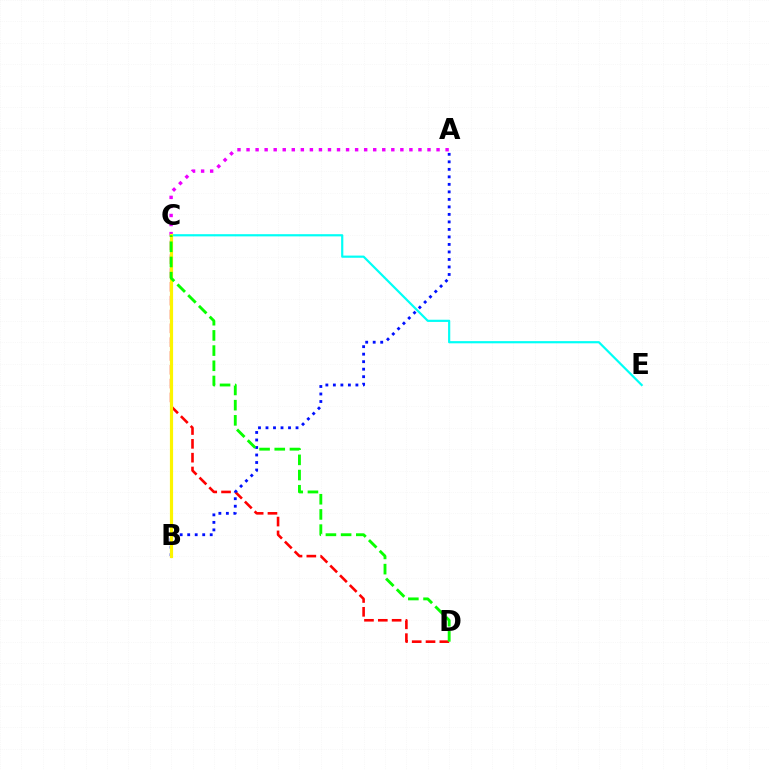{('A', 'C'): [{'color': '#ee00ff', 'line_style': 'dotted', 'thickness': 2.46}], ('C', 'D'): [{'color': '#ff0000', 'line_style': 'dashed', 'thickness': 1.88}, {'color': '#08ff00', 'line_style': 'dashed', 'thickness': 2.06}], ('C', 'E'): [{'color': '#00fff6', 'line_style': 'solid', 'thickness': 1.58}], ('A', 'B'): [{'color': '#0010ff', 'line_style': 'dotted', 'thickness': 2.04}], ('B', 'C'): [{'color': '#fcf500', 'line_style': 'solid', 'thickness': 2.29}]}